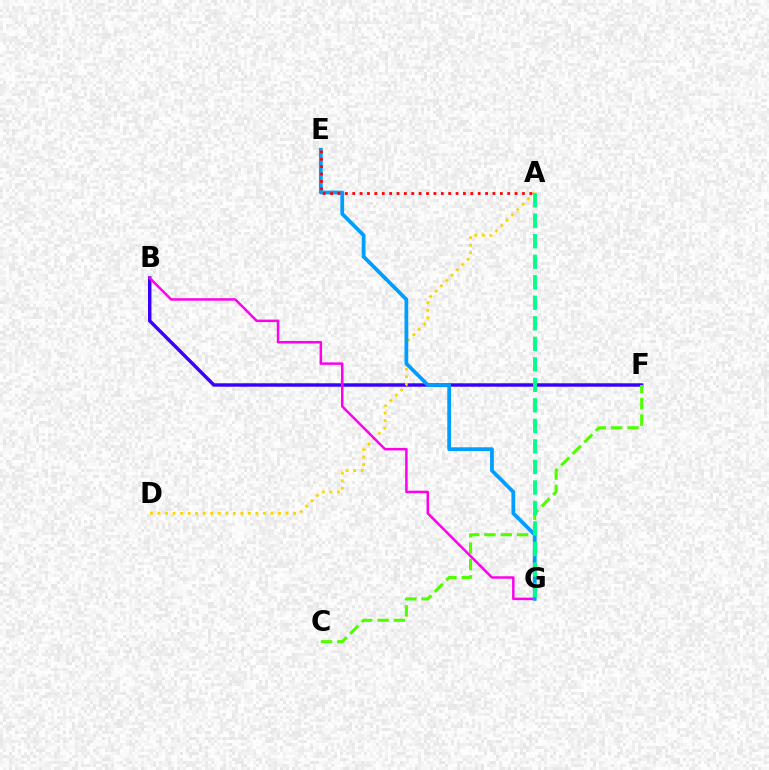{('B', 'F'): [{'color': '#3700ff', 'line_style': 'solid', 'thickness': 2.48}], ('A', 'D'): [{'color': '#ffd500', 'line_style': 'dotted', 'thickness': 2.05}], ('C', 'F'): [{'color': '#4fff00', 'line_style': 'dashed', 'thickness': 2.22}], ('B', 'G'): [{'color': '#ff00ed', 'line_style': 'solid', 'thickness': 1.79}], ('E', 'G'): [{'color': '#009eff', 'line_style': 'solid', 'thickness': 2.72}], ('A', 'E'): [{'color': '#ff0000', 'line_style': 'dotted', 'thickness': 2.01}], ('A', 'G'): [{'color': '#00ff86', 'line_style': 'dashed', 'thickness': 2.79}]}